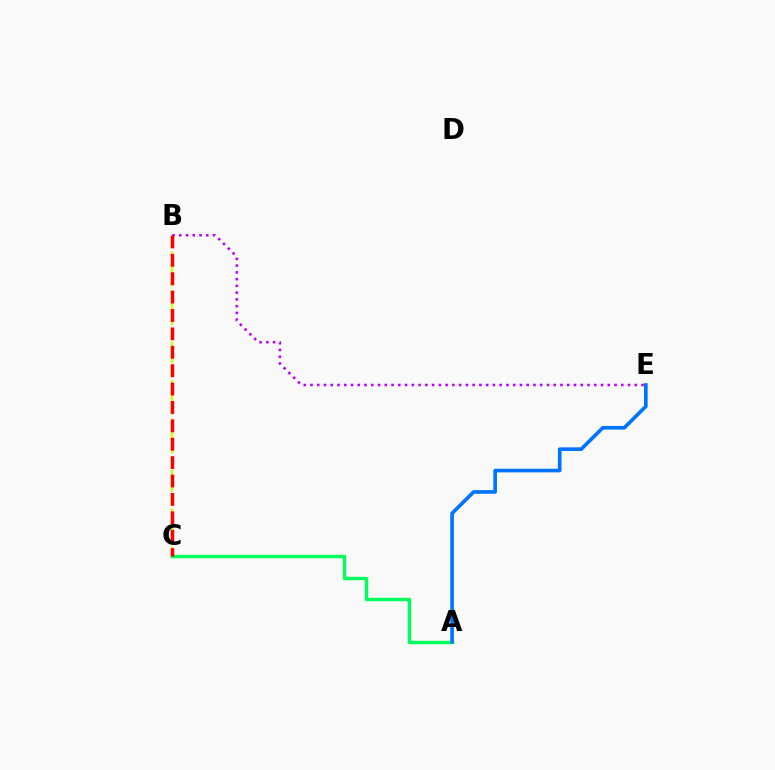{('A', 'C'): [{'color': '#00ff5c', 'line_style': 'solid', 'thickness': 2.46}], ('B', 'E'): [{'color': '#b900ff', 'line_style': 'dotted', 'thickness': 1.84}], ('A', 'E'): [{'color': '#0074ff', 'line_style': 'solid', 'thickness': 2.62}], ('B', 'C'): [{'color': '#d1ff00', 'line_style': 'dashed', 'thickness': 1.74}, {'color': '#ff0000', 'line_style': 'dashed', 'thickness': 2.5}]}